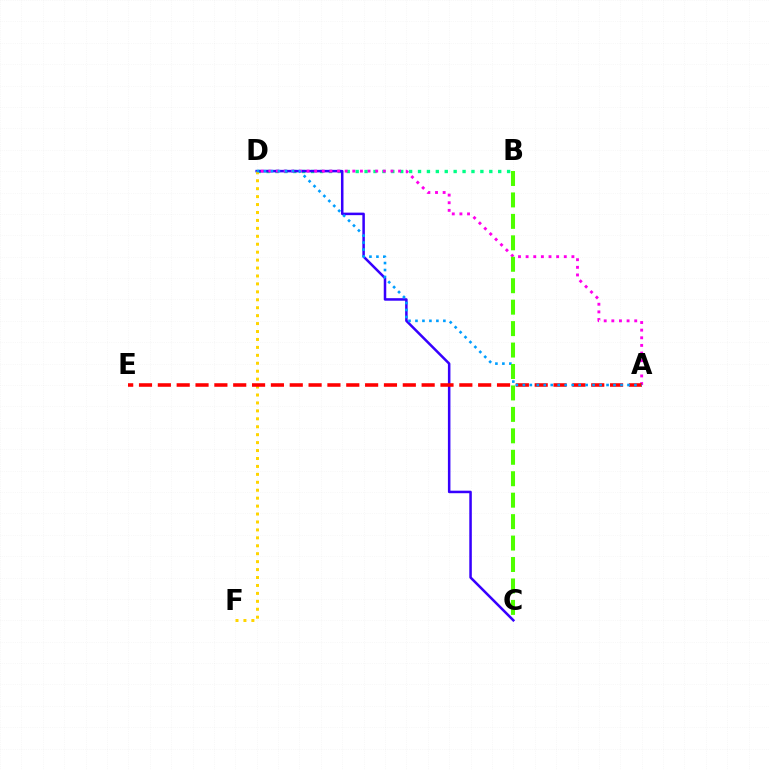{('B', 'D'): [{'color': '#00ff86', 'line_style': 'dotted', 'thickness': 2.42}], ('C', 'D'): [{'color': '#3700ff', 'line_style': 'solid', 'thickness': 1.82}], ('A', 'D'): [{'color': '#ff00ed', 'line_style': 'dotted', 'thickness': 2.07}, {'color': '#009eff', 'line_style': 'dotted', 'thickness': 1.9}], ('D', 'F'): [{'color': '#ffd500', 'line_style': 'dotted', 'thickness': 2.16}], ('A', 'E'): [{'color': '#ff0000', 'line_style': 'dashed', 'thickness': 2.56}], ('B', 'C'): [{'color': '#4fff00', 'line_style': 'dashed', 'thickness': 2.91}]}